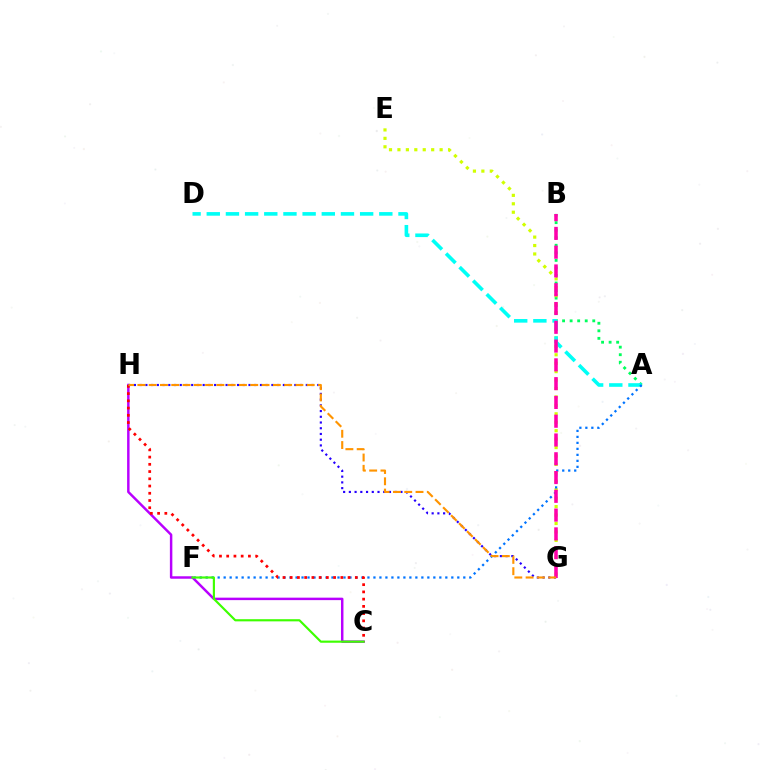{('A', 'B'): [{'color': '#00ff5c', 'line_style': 'dotted', 'thickness': 2.05}], ('E', 'G'): [{'color': '#d1ff00', 'line_style': 'dotted', 'thickness': 2.29}], ('A', 'D'): [{'color': '#00fff6', 'line_style': 'dashed', 'thickness': 2.6}], ('C', 'H'): [{'color': '#b900ff', 'line_style': 'solid', 'thickness': 1.77}, {'color': '#ff0000', 'line_style': 'dotted', 'thickness': 1.97}], ('A', 'F'): [{'color': '#0074ff', 'line_style': 'dotted', 'thickness': 1.63}], ('G', 'H'): [{'color': '#2500ff', 'line_style': 'dotted', 'thickness': 1.56}, {'color': '#ff9400', 'line_style': 'dashed', 'thickness': 1.53}], ('C', 'F'): [{'color': '#3dff00', 'line_style': 'solid', 'thickness': 1.56}], ('B', 'G'): [{'color': '#ff00ac', 'line_style': 'dashed', 'thickness': 2.55}]}